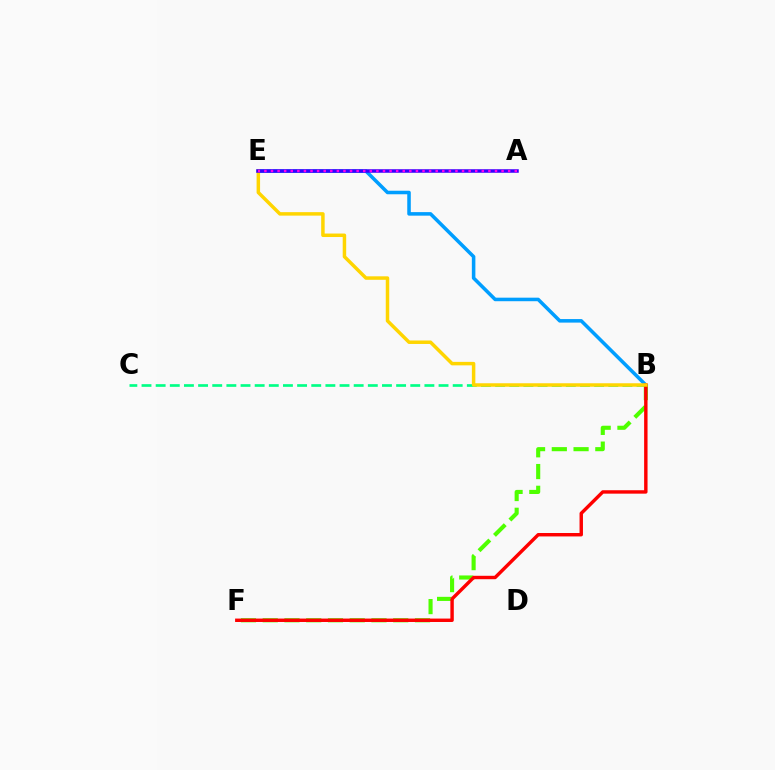{('B', 'E'): [{'color': '#009eff', 'line_style': 'solid', 'thickness': 2.55}, {'color': '#ffd500', 'line_style': 'solid', 'thickness': 2.51}], ('B', 'F'): [{'color': '#4fff00', 'line_style': 'dashed', 'thickness': 2.96}, {'color': '#ff0000', 'line_style': 'solid', 'thickness': 2.46}], ('B', 'C'): [{'color': '#00ff86', 'line_style': 'dashed', 'thickness': 1.92}], ('A', 'E'): [{'color': '#3700ff', 'line_style': 'solid', 'thickness': 2.53}, {'color': '#ff00ed', 'line_style': 'dotted', 'thickness': 1.79}]}